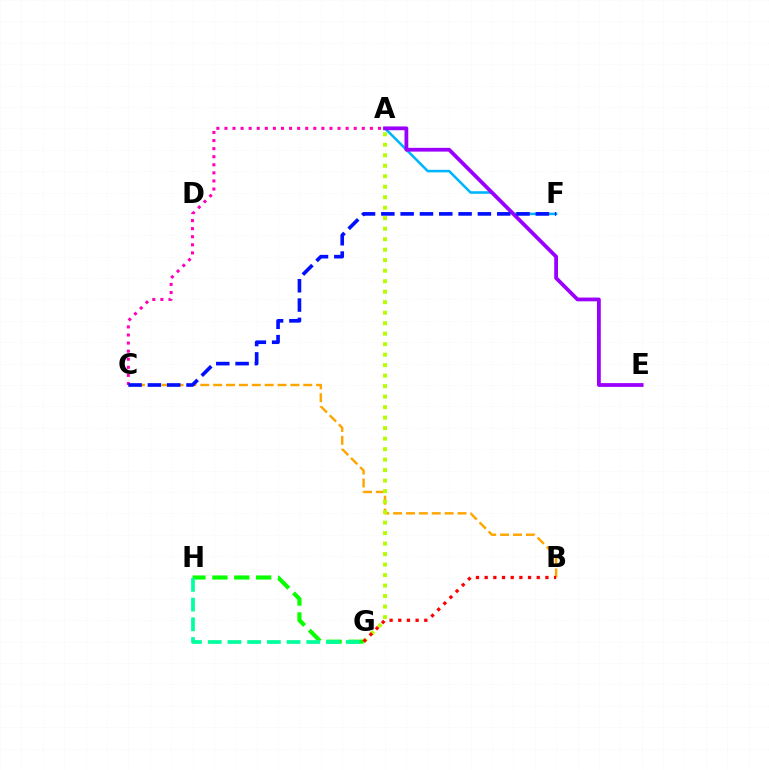{('B', 'C'): [{'color': '#ffa500', 'line_style': 'dashed', 'thickness': 1.75}], ('A', 'F'): [{'color': '#00b5ff', 'line_style': 'solid', 'thickness': 1.84}], ('A', 'G'): [{'color': '#b3ff00', 'line_style': 'dotted', 'thickness': 2.85}], ('G', 'H'): [{'color': '#08ff00', 'line_style': 'dashed', 'thickness': 2.98}, {'color': '#00ff9d', 'line_style': 'dashed', 'thickness': 2.68}], ('A', 'E'): [{'color': '#9b00ff', 'line_style': 'solid', 'thickness': 2.72}], ('A', 'C'): [{'color': '#ff00bd', 'line_style': 'dotted', 'thickness': 2.2}], ('C', 'F'): [{'color': '#0010ff', 'line_style': 'dashed', 'thickness': 2.62}], ('B', 'G'): [{'color': '#ff0000', 'line_style': 'dotted', 'thickness': 2.36}]}